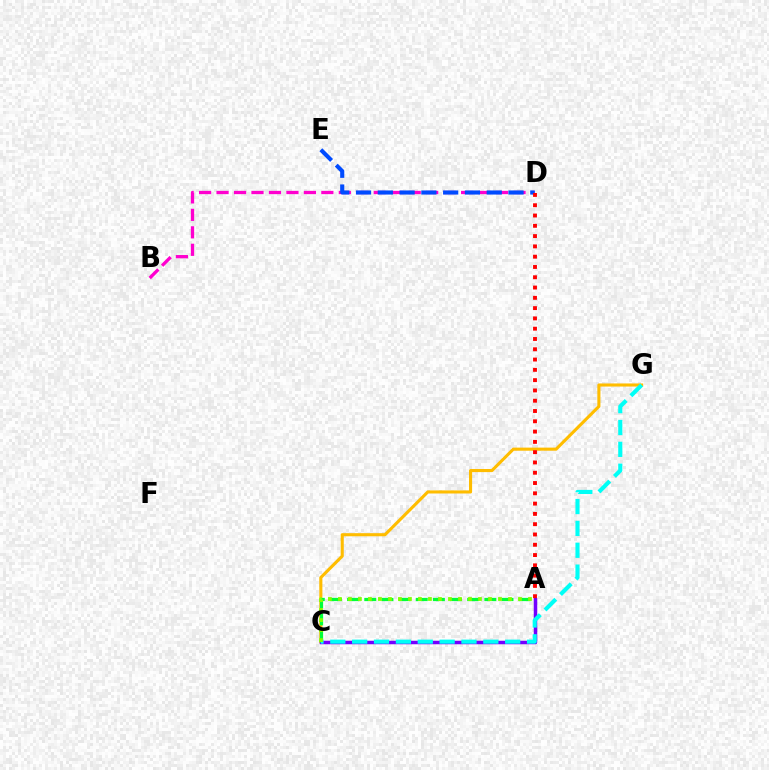{('C', 'G'): [{'color': '#ffbd00', 'line_style': 'solid', 'thickness': 2.23}, {'color': '#00fff6', 'line_style': 'dashed', 'thickness': 2.97}], ('A', 'C'): [{'color': '#7200ff', 'line_style': 'solid', 'thickness': 2.52}, {'color': '#00ff39', 'line_style': 'dashed', 'thickness': 2.33}, {'color': '#84ff00', 'line_style': 'dotted', 'thickness': 2.72}], ('B', 'D'): [{'color': '#ff00cf', 'line_style': 'dashed', 'thickness': 2.37}], ('D', 'E'): [{'color': '#004bff', 'line_style': 'dashed', 'thickness': 2.96}], ('A', 'D'): [{'color': '#ff0000', 'line_style': 'dotted', 'thickness': 2.8}]}